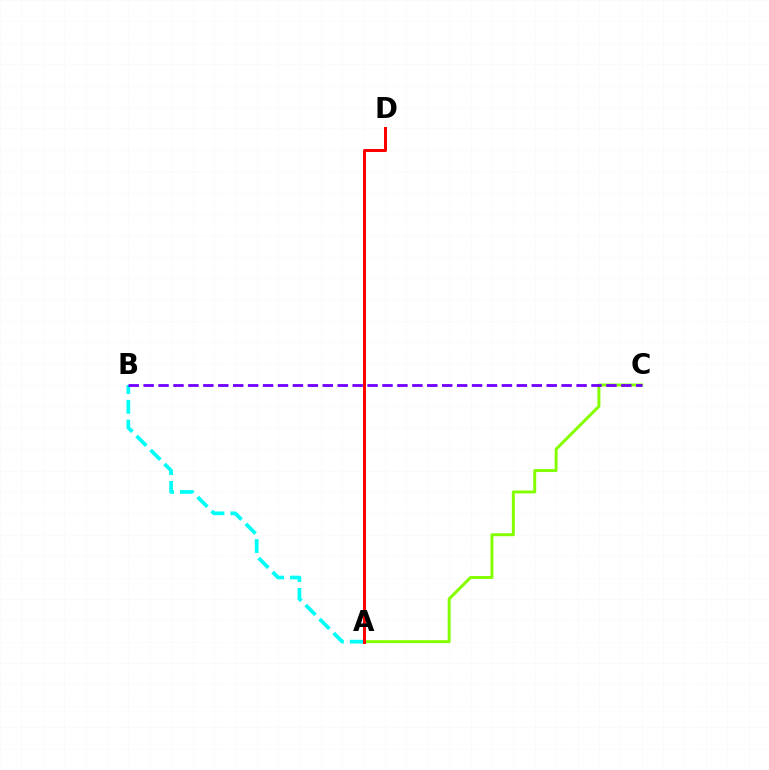{('A', 'C'): [{'color': '#84ff00', 'line_style': 'solid', 'thickness': 2.14}], ('A', 'B'): [{'color': '#00fff6', 'line_style': 'dashed', 'thickness': 2.69}], ('A', 'D'): [{'color': '#ff0000', 'line_style': 'solid', 'thickness': 2.17}], ('B', 'C'): [{'color': '#7200ff', 'line_style': 'dashed', 'thickness': 2.03}]}